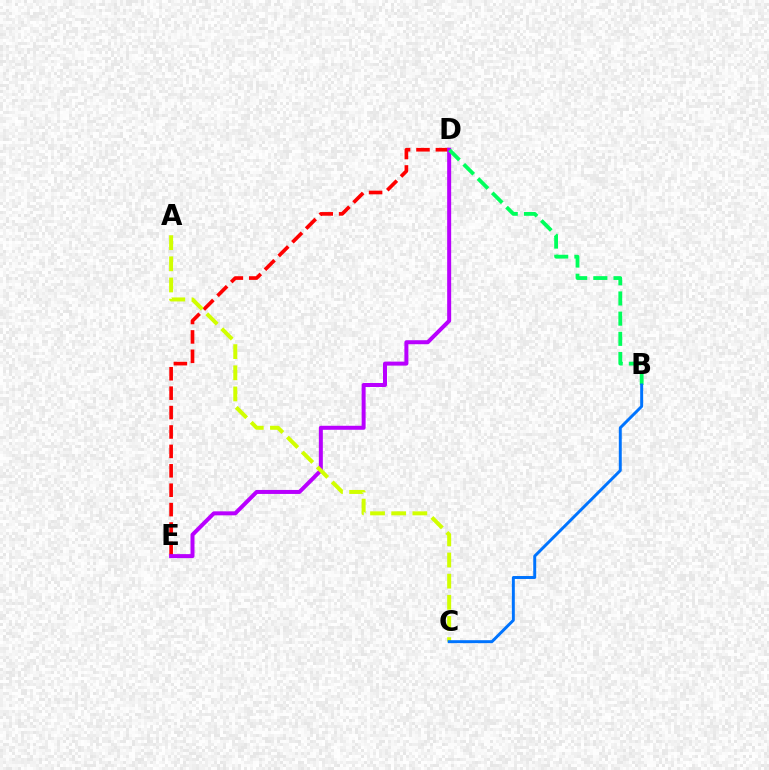{('D', 'E'): [{'color': '#ff0000', 'line_style': 'dashed', 'thickness': 2.64}, {'color': '#b900ff', 'line_style': 'solid', 'thickness': 2.88}], ('B', 'D'): [{'color': '#00ff5c', 'line_style': 'dashed', 'thickness': 2.74}], ('A', 'C'): [{'color': '#d1ff00', 'line_style': 'dashed', 'thickness': 2.87}], ('B', 'C'): [{'color': '#0074ff', 'line_style': 'solid', 'thickness': 2.12}]}